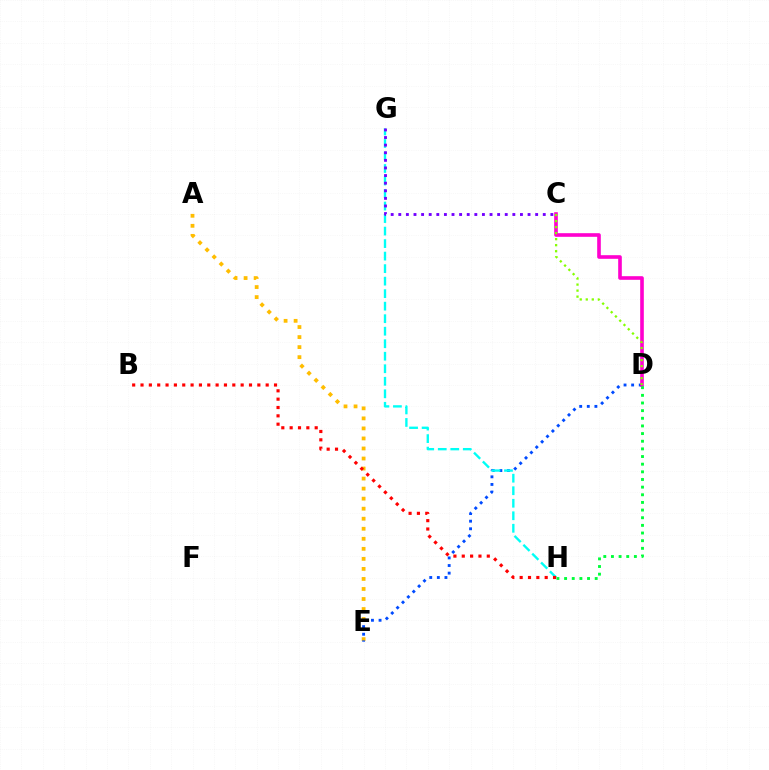{('A', 'E'): [{'color': '#ffbd00', 'line_style': 'dotted', 'thickness': 2.73}], ('D', 'E'): [{'color': '#004bff', 'line_style': 'dotted', 'thickness': 2.07}], ('C', 'D'): [{'color': '#ff00cf', 'line_style': 'solid', 'thickness': 2.61}, {'color': '#84ff00', 'line_style': 'dotted', 'thickness': 1.64}], ('G', 'H'): [{'color': '#00fff6', 'line_style': 'dashed', 'thickness': 1.7}], ('C', 'G'): [{'color': '#7200ff', 'line_style': 'dotted', 'thickness': 2.07}], ('D', 'H'): [{'color': '#00ff39', 'line_style': 'dotted', 'thickness': 2.08}], ('B', 'H'): [{'color': '#ff0000', 'line_style': 'dotted', 'thickness': 2.27}]}